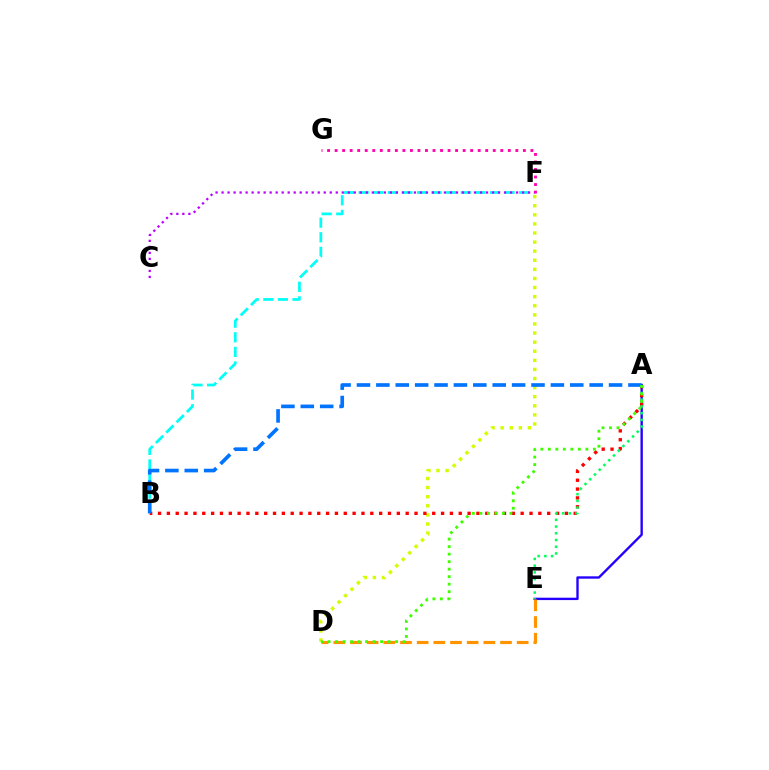{('A', 'E'): [{'color': '#2500ff', 'line_style': 'solid', 'thickness': 1.71}, {'color': '#00ff5c', 'line_style': 'dotted', 'thickness': 1.83}], ('B', 'F'): [{'color': '#00fff6', 'line_style': 'dashed', 'thickness': 1.98}], ('C', 'F'): [{'color': '#b900ff', 'line_style': 'dotted', 'thickness': 1.63}], ('D', 'F'): [{'color': '#d1ff00', 'line_style': 'dotted', 'thickness': 2.47}], ('A', 'B'): [{'color': '#ff0000', 'line_style': 'dotted', 'thickness': 2.4}, {'color': '#0074ff', 'line_style': 'dashed', 'thickness': 2.63}], ('F', 'G'): [{'color': '#ff00ac', 'line_style': 'dotted', 'thickness': 2.05}], ('D', 'E'): [{'color': '#ff9400', 'line_style': 'dashed', 'thickness': 2.26}], ('A', 'D'): [{'color': '#3dff00', 'line_style': 'dotted', 'thickness': 2.04}]}